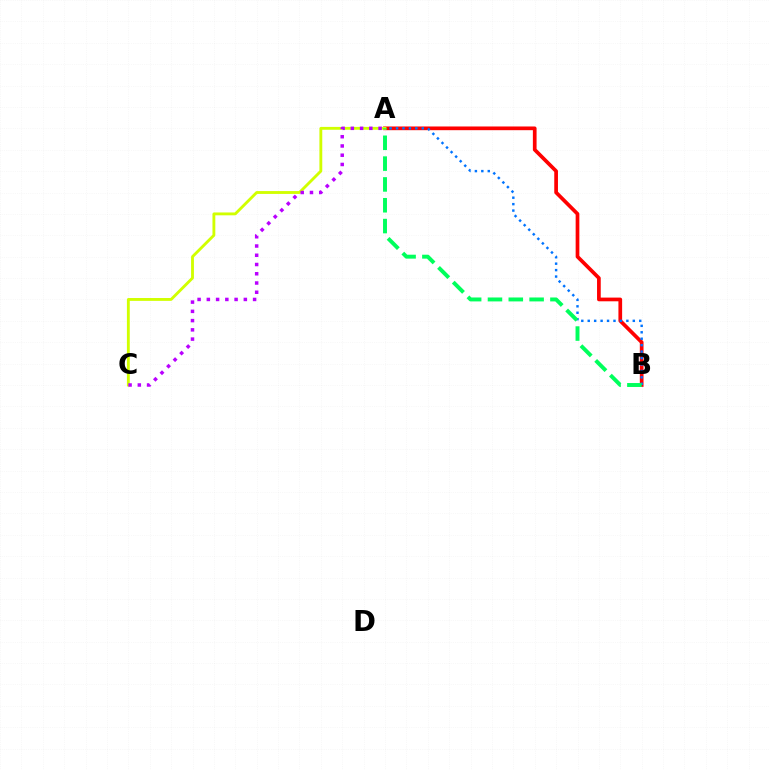{('A', 'B'): [{'color': '#ff0000', 'line_style': 'solid', 'thickness': 2.67}, {'color': '#0074ff', 'line_style': 'dotted', 'thickness': 1.75}, {'color': '#00ff5c', 'line_style': 'dashed', 'thickness': 2.83}], ('A', 'C'): [{'color': '#d1ff00', 'line_style': 'solid', 'thickness': 2.05}, {'color': '#b900ff', 'line_style': 'dotted', 'thickness': 2.51}]}